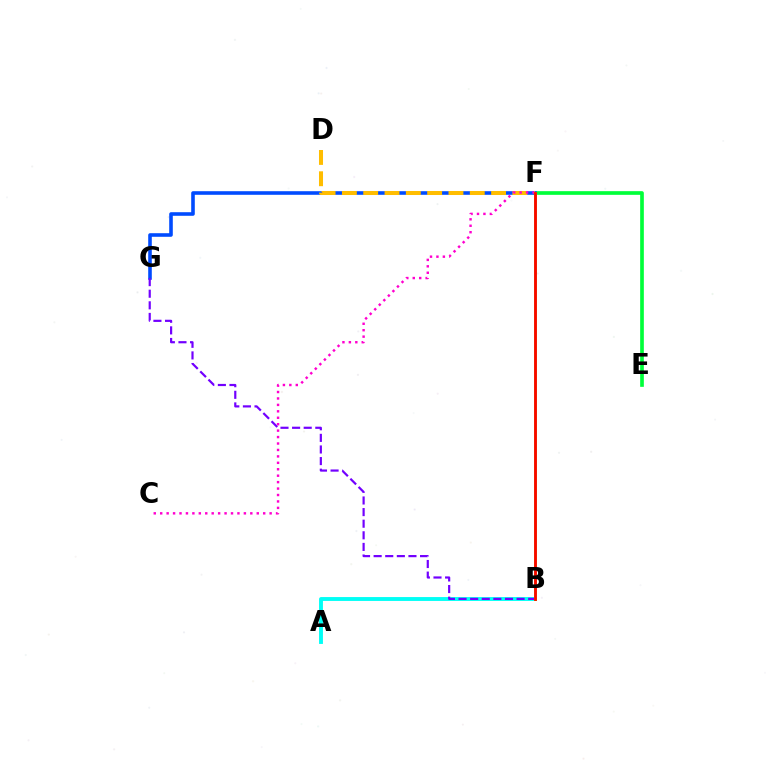{('E', 'F'): [{'color': '#00ff39', 'line_style': 'solid', 'thickness': 2.64}], ('F', 'G'): [{'color': '#004bff', 'line_style': 'solid', 'thickness': 2.59}], ('A', 'B'): [{'color': '#00fff6', 'line_style': 'solid', 'thickness': 2.79}], ('B', 'G'): [{'color': '#7200ff', 'line_style': 'dashed', 'thickness': 1.58}], ('D', 'F'): [{'color': '#ffbd00', 'line_style': 'dashed', 'thickness': 2.9}], ('C', 'F'): [{'color': '#ff00cf', 'line_style': 'dotted', 'thickness': 1.75}], ('B', 'F'): [{'color': '#84ff00', 'line_style': 'solid', 'thickness': 2.12}, {'color': '#ff0000', 'line_style': 'solid', 'thickness': 1.98}]}